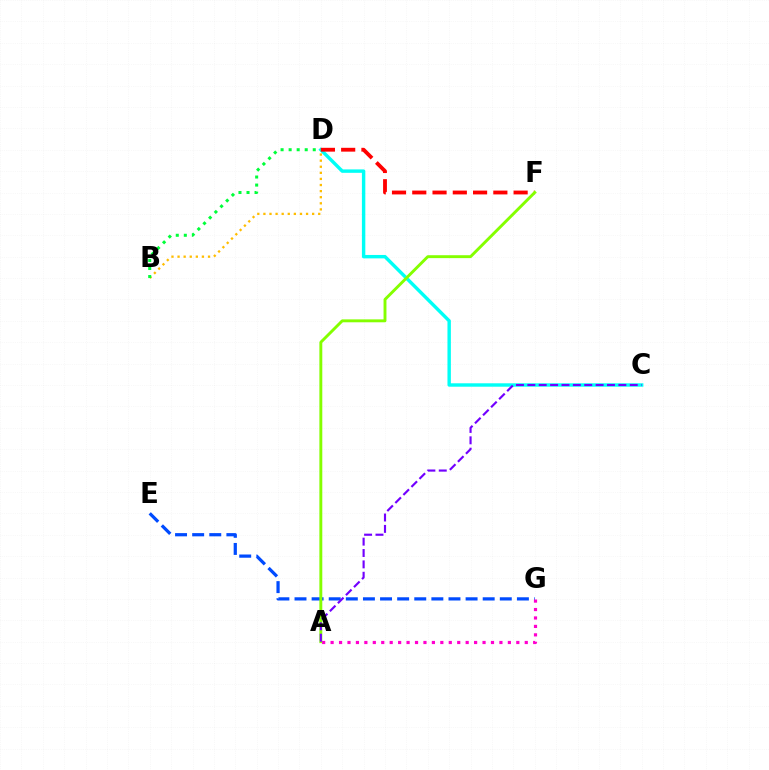{('C', 'D'): [{'color': '#00fff6', 'line_style': 'solid', 'thickness': 2.46}], ('D', 'F'): [{'color': '#ff0000', 'line_style': 'dashed', 'thickness': 2.75}], ('E', 'G'): [{'color': '#004bff', 'line_style': 'dashed', 'thickness': 2.32}], ('B', 'D'): [{'color': '#ffbd00', 'line_style': 'dotted', 'thickness': 1.66}, {'color': '#00ff39', 'line_style': 'dotted', 'thickness': 2.18}], ('A', 'F'): [{'color': '#84ff00', 'line_style': 'solid', 'thickness': 2.1}], ('A', 'C'): [{'color': '#7200ff', 'line_style': 'dashed', 'thickness': 1.55}], ('A', 'G'): [{'color': '#ff00cf', 'line_style': 'dotted', 'thickness': 2.29}]}